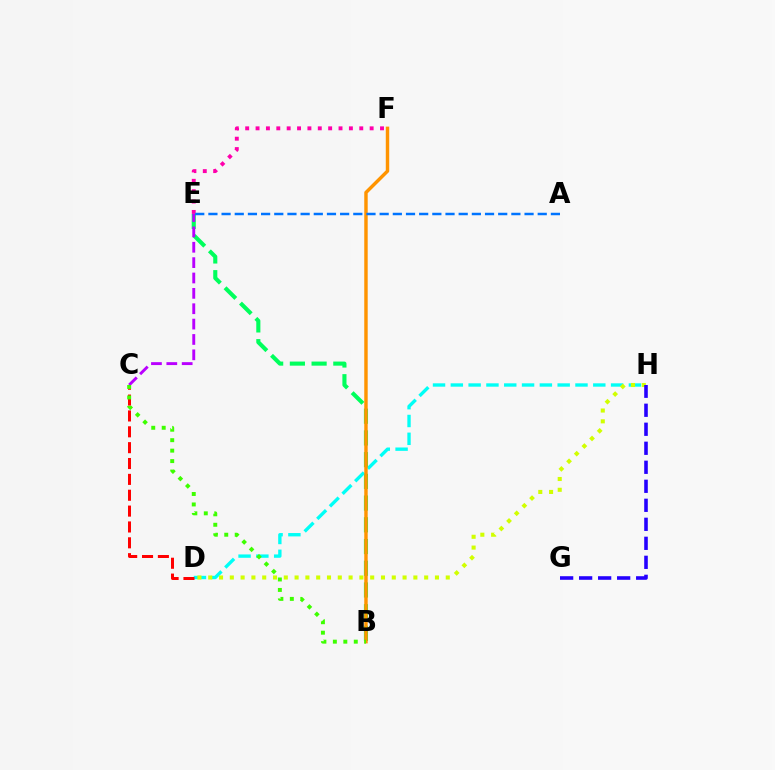{('B', 'E'): [{'color': '#00ff5c', 'line_style': 'dashed', 'thickness': 2.95}], ('D', 'H'): [{'color': '#00fff6', 'line_style': 'dashed', 'thickness': 2.42}, {'color': '#d1ff00', 'line_style': 'dotted', 'thickness': 2.93}], ('E', 'F'): [{'color': '#ff00ac', 'line_style': 'dotted', 'thickness': 2.82}], ('B', 'F'): [{'color': '#ff9400', 'line_style': 'solid', 'thickness': 2.47}], ('G', 'H'): [{'color': '#2500ff', 'line_style': 'dashed', 'thickness': 2.58}], ('C', 'D'): [{'color': '#ff0000', 'line_style': 'dashed', 'thickness': 2.15}], ('C', 'E'): [{'color': '#b900ff', 'line_style': 'dashed', 'thickness': 2.09}], ('B', 'C'): [{'color': '#3dff00', 'line_style': 'dotted', 'thickness': 2.84}], ('A', 'E'): [{'color': '#0074ff', 'line_style': 'dashed', 'thickness': 1.79}]}